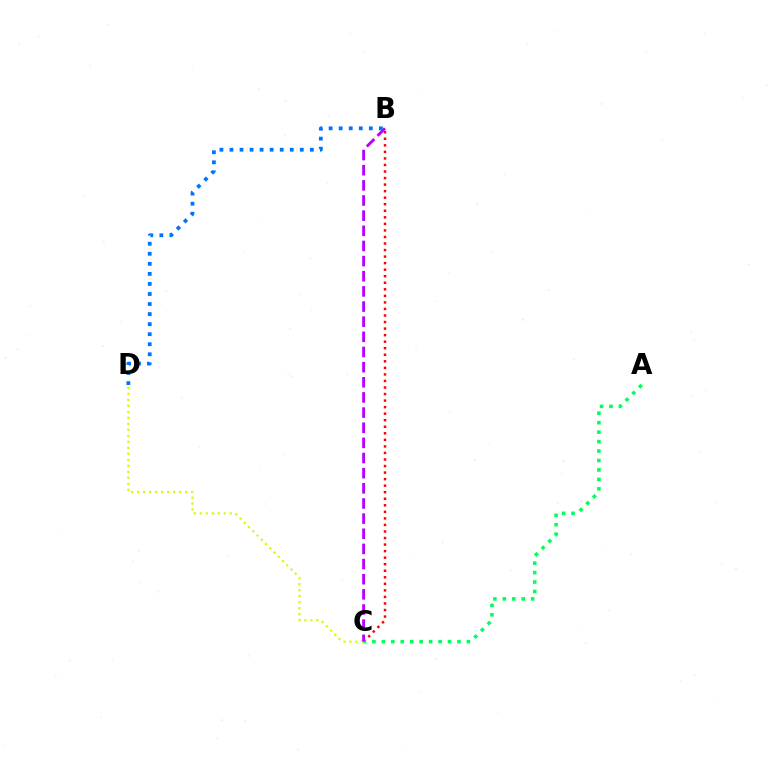{('B', 'C'): [{'color': '#ff0000', 'line_style': 'dotted', 'thickness': 1.78}, {'color': '#b900ff', 'line_style': 'dashed', 'thickness': 2.06}], ('A', 'C'): [{'color': '#00ff5c', 'line_style': 'dotted', 'thickness': 2.57}], ('C', 'D'): [{'color': '#d1ff00', 'line_style': 'dotted', 'thickness': 1.63}], ('B', 'D'): [{'color': '#0074ff', 'line_style': 'dotted', 'thickness': 2.73}]}